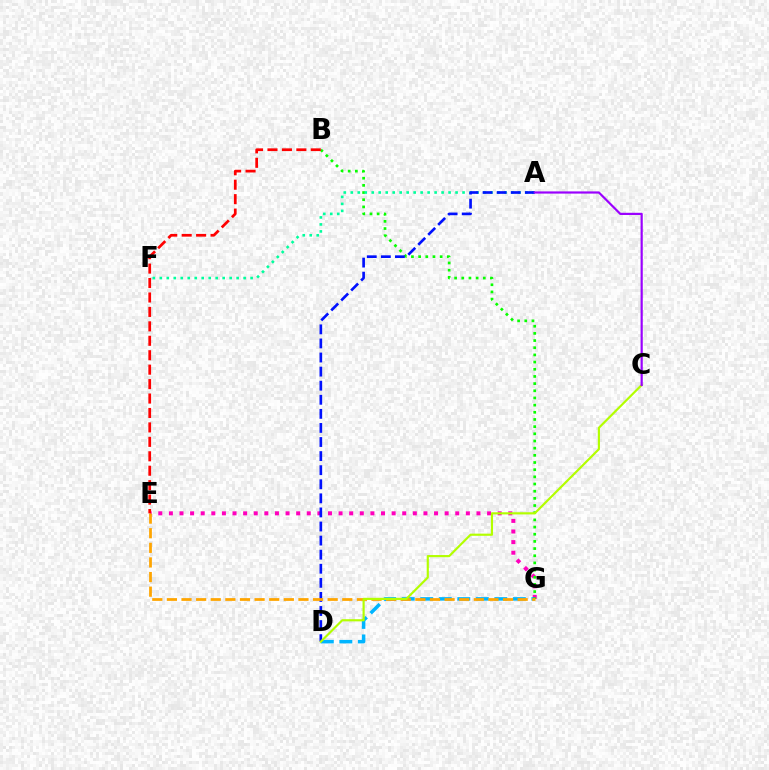{('E', 'G'): [{'color': '#ff00bd', 'line_style': 'dotted', 'thickness': 2.88}, {'color': '#ffa500', 'line_style': 'dashed', 'thickness': 1.99}], ('D', 'G'): [{'color': '#00b5ff', 'line_style': 'dashed', 'thickness': 2.52}], ('B', 'G'): [{'color': '#08ff00', 'line_style': 'dotted', 'thickness': 1.95}], ('A', 'F'): [{'color': '#00ff9d', 'line_style': 'dotted', 'thickness': 1.9}], ('B', 'E'): [{'color': '#ff0000', 'line_style': 'dashed', 'thickness': 1.96}], ('A', 'D'): [{'color': '#0010ff', 'line_style': 'dashed', 'thickness': 1.91}], ('C', 'D'): [{'color': '#b3ff00', 'line_style': 'solid', 'thickness': 1.56}], ('A', 'C'): [{'color': '#9b00ff', 'line_style': 'solid', 'thickness': 1.58}]}